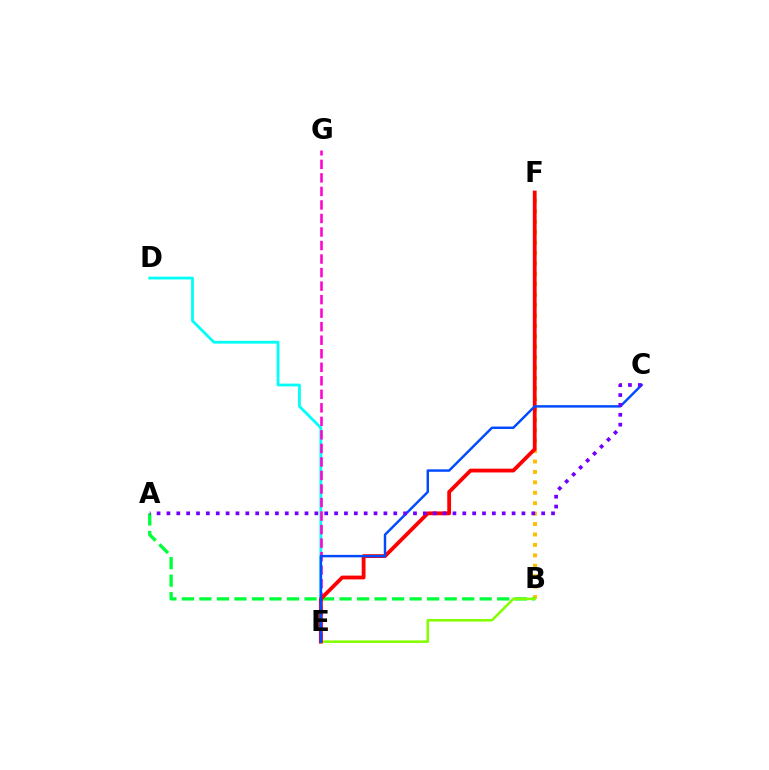{('B', 'F'): [{'color': '#ffbd00', 'line_style': 'dotted', 'thickness': 2.83}], ('A', 'B'): [{'color': '#00ff39', 'line_style': 'dashed', 'thickness': 2.38}], ('D', 'E'): [{'color': '#00fff6', 'line_style': 'solid', 'thickness': 2.0}], ('B', 'E'): [{'color': '#84ff00', 'line_style': 'solid', 'thickness': 1.83}], ('E', 'G'): [{'color': '#ff00cf', 'line_style': 'dashed', 'thickness': 1.84}], ('E', 'F'): [{'color': '#ff0000', 'line_style': 'solid', 'thickness': 2.74}], ('C', 'E'): [{'color': '#004bff', 'line_style': 'solid', 'thickness': 1.76}], ('A', 'C'): [{'color': '#7200ff', 'line_style': 'dotted', 'thickness': 2.68}]}